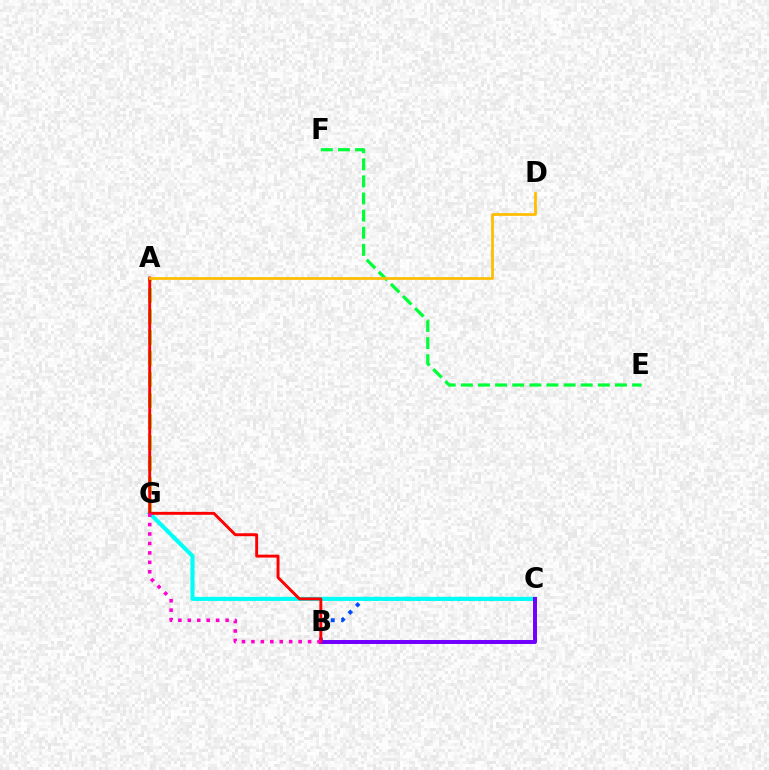{('B', 'C'): [{'color': '#004bff', 'line_style': 'dotted', 'thickness': 2.84}, {'color': '#7200ff', 'line_style': 'solid', 'thickness': 2.86}], ('A', 'G'): [{'color': '#84ff00', 'line_style': 'dashed', 'thickness': 2.86}], ('C', 'G'): [{'color': '#00fff6', 'line_style': 'solid', 'thickness': 2.95}], ('E', 'F'): [{'color': '#00ff39', 'line_style': 'dashed', 'thickness': 2.33}], ('A', 'B'): [{'color': '#ff0000', 'line_style': 'solid', 'thickness': 2.1}], ('A', 'D'): [{'color': '#ffbd00', 'line_style': 'solid', 'thickness': 1.97}], ('B', 'G'): [{'color': '#ff00cf', 'line_style': 'dotted', 'thickness': 2.57}]}